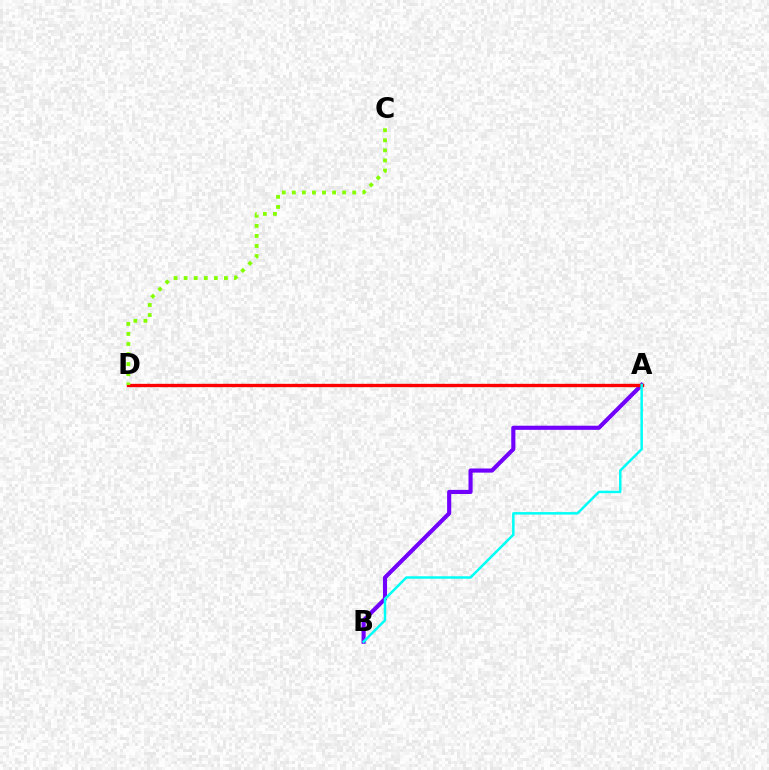{('A', 'B'): [{'color': '#7200ff', 'line_style': 'solid', 'thickness': 2.97}, {'color': '#00fff6', 'line_style': 'solid', 'thickness': 1.79}], ('A', 'D'): [{'color': '#ff0000', 'line_style': 'solid', 'thickness': 2.41}], ('C', 'D'): [{'color': '#84ff00', 'line_style': 'dotted', 'thickness': 2.73}]}